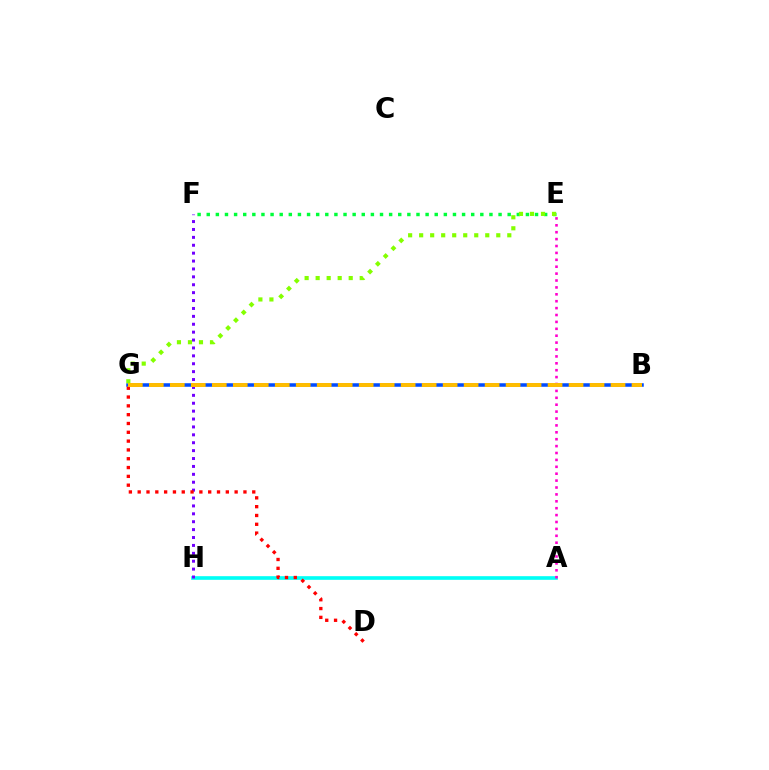{('A', 'H'): [{'color': '#00fff6', 'line_style': 'solid', 'thickness': 2.62}], ('F', 'H'): [{'color': '#7200ff', 'line_style': 'dotted', 'thickness': 2.15}], ('E', 'F'): [{'color': '#00ff39', 'line_style': 'dotted', 'thickness': 2.48}], ('A', 'E'): [{'color': '#ff00cf', 'line_style': 'dotted', 'thickness': 1.87}], ('B', 'G'): [{'color': '#004bff', 'line_style': 'solid', 'thickness': 2.54}, {'color': '#ffbd00', 'line_style': 'dashed', 'thickness': 2.85}], ('D', 'G'): [{'color': '#ff0000', 'line_style': 'dotted', 'thickness': 2.39}], ('E', 'G'): [{'color': '#84ff00', 'line_style': 'dotted', 'thickness': 2.99}]}